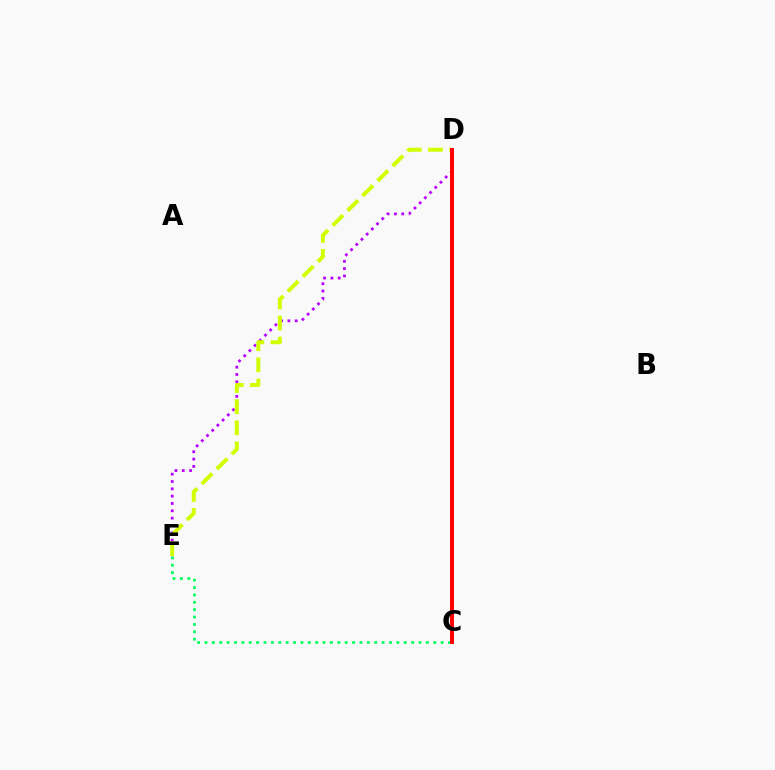{('D', 'E'): [{'color': '#b900ff', 'line_style': 'dotted', 'thickness': 1.99}, {'color': '#d1ff00', 'line_style': 'dashed', 'thickness': 2.87}], ('C', 'E'): [{'color': '#00ff5c', 'line_style': 'dotted', 'thickness': 2.01}], ('C', 'D'): [{'color': '#0074ff', 'line_style': 'dotted', 'thickness': 1.53}, {'color': '#ff0000', 'line_style': 'solid', 'thickness': 2.85}]}